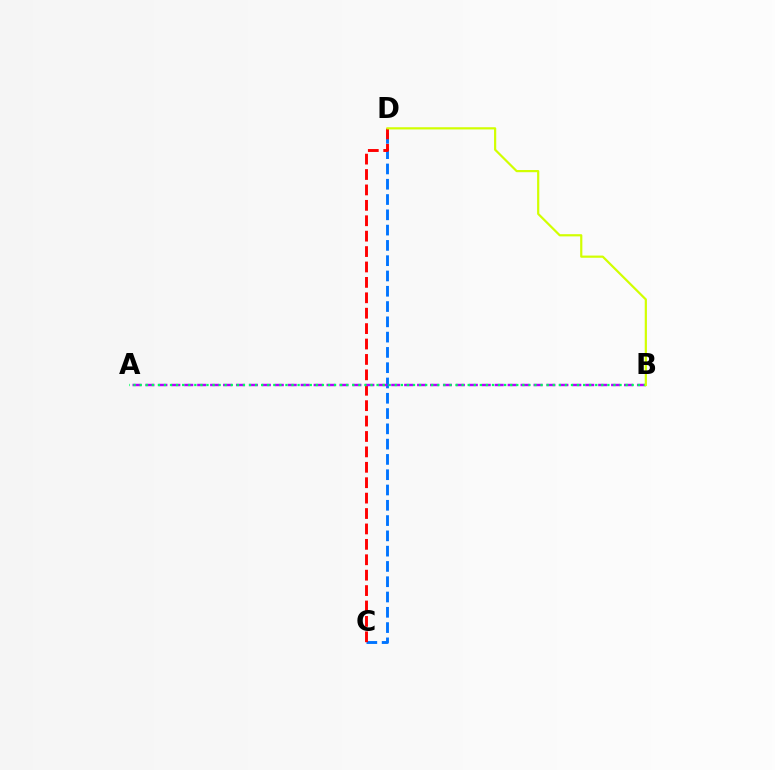{('C', 'D'): [{'color': '#0074ff', 'line_style': 'dashed', 'thickness': 2.08}, {'color': '#ff0000', 'line_style': 'dashed', 'thickness': 2.09}], ('A', 'B'): [{'color': '#b900ff', 'line_style': 'dashed', 'thickness': 1.76}, {'color': '#00ff5c', 'line_style': 'dotted', 'thickness': 1.65}], ('B', 'D'): [{'color': '#d1ff00', 'line_style': 'solid', 'thickness': 1.59}]}